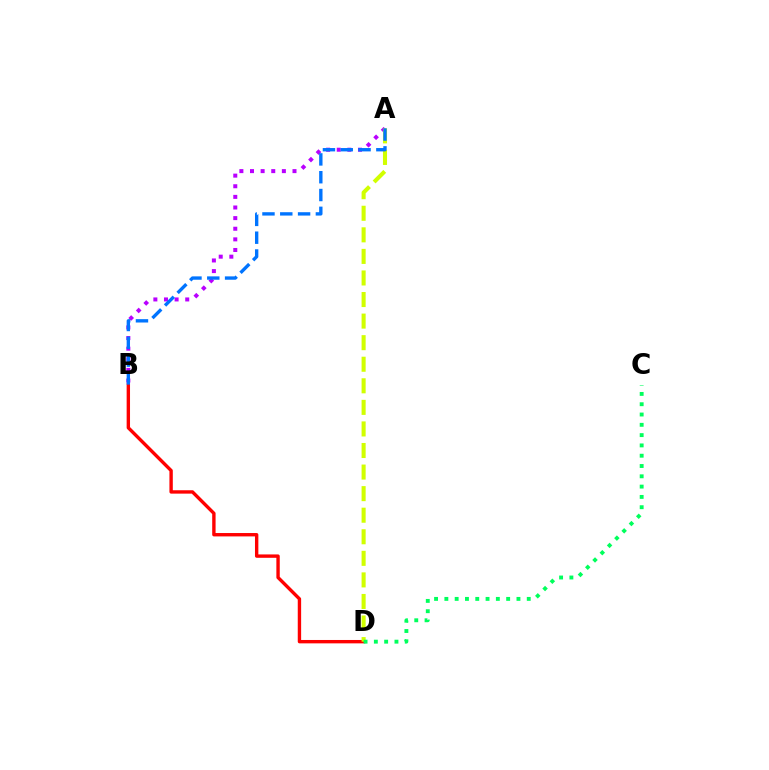{('A', 'B'): [{'color': '#b900ff', 'line_style': 'dotted', 'thickness': 2.89}, {'color': '#0074ff', 'line_style': 'dashed', 'thickness': 2.42}], ('B', 'D'): [{'color': '#ff0000', 'line_style': 'solid', 'thickness': 2.43}], ('A', 'D'): [{'color': '#d1ff00', 'line_style': 'dashed', 'thickness': 2.93}], ('C', 'D'): [{'color': '#00ff5c', 'line_style': 'dotted', 'thickness': 2.8}]}